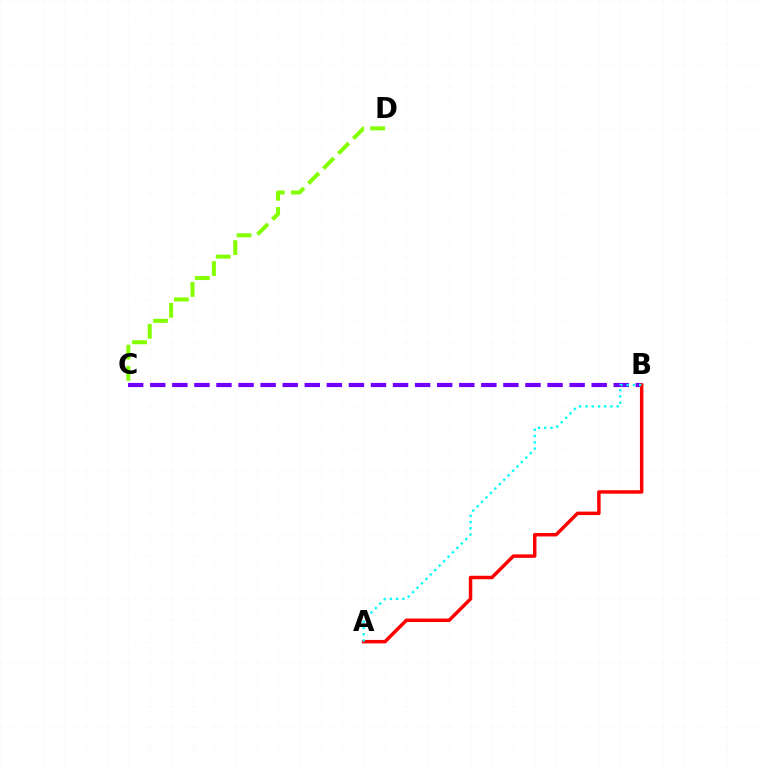{('B', 'C'): [{'color': '#7200ff', 'line_style': 'dashed', 'thickness': 3.0}], ('A', 'B'): [{'color': '#ff0000', 'line_style': 'solid', 'thickness': 2.49}, {'color': '#00fff6', 'line_style': 'dotted', 'thickness': 1.7}], ('C', 'D'): [{'color': '#84ff00', 'line_style': 'dashed', 'thickness': 2.87}]}